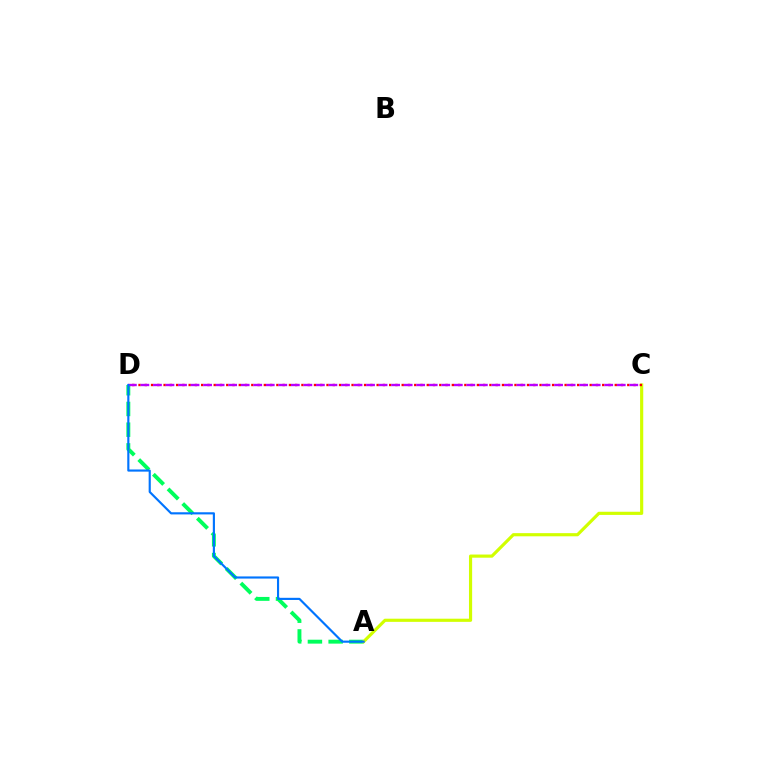{('A', 'D'): [{'color': '#00ff5c', 'line_style': 'dashed', 'thickness': 2.82}, {'color': '#0074ff', 'line_style': 'solid', 'thickness': 1.55}], ('A', 'C'): [{'color': '#d1ff00', 'line_style': 'solid', 'thickness': 2.27}], ('C', 'D'): [{'color': '#ff0000', 'line_style': 'dotted', 'thickness': 1.7}, {'color': '#b900ff', 'line_style': 'dashed', 'thickness': 1.7}]}